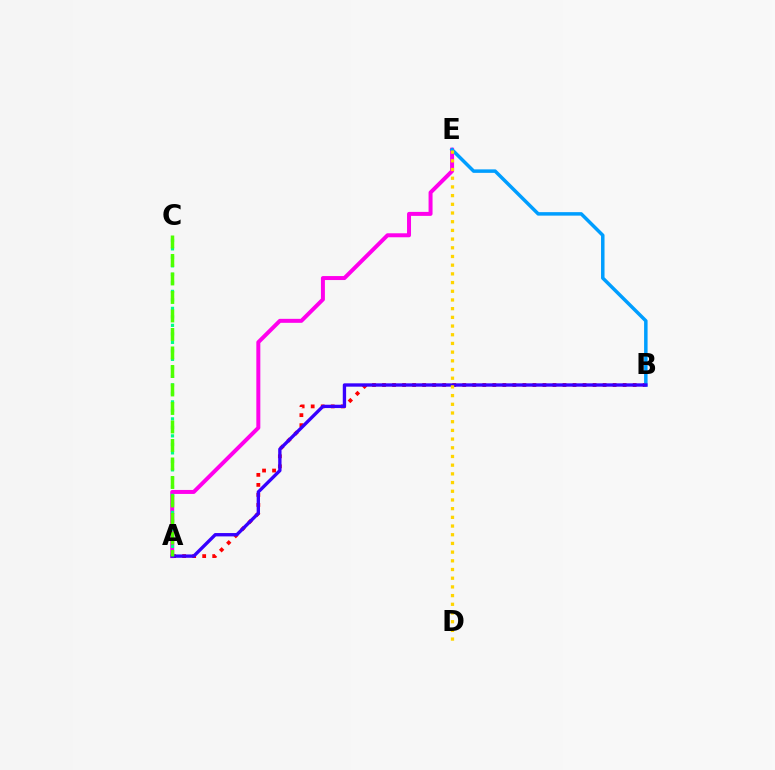{('A', 'B'): [{'color': '#ff0000', 'line_style': 'dotted', 'thickness': 2.72}, {'color': '#3700ff', 'line_style': 'solid', 'thickness': 2.41}], ('A', 'E'): [{'color': '#ff00ed', 'line_style': 'solid', 'thickness': 2.87}], ('B', 'E'): [{'color': '#009eff', 'line_style': 'solid', 'thickness': 2.51}], ('A', 'C'): [{'color': '#00ff86', 'line_style': 'dotted', 'thickness': 2.31}, {'color': '#4fff00', 'line_style': 'dashed', 'thickness': 2.51}], ('D', 'E'): [{'color': '#ffd500', 'line_style': 'dotted', 'thickness': 2.36}]}